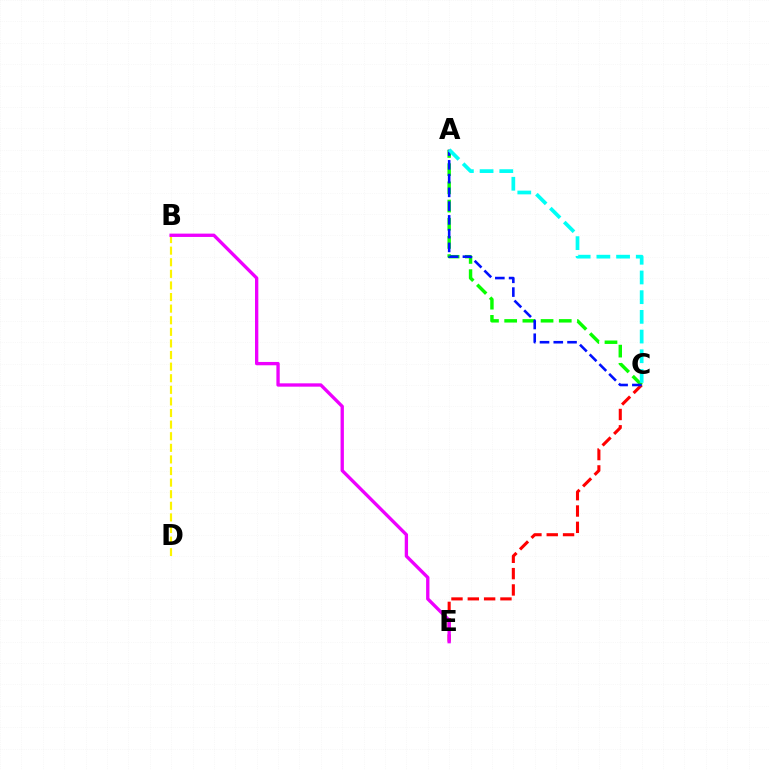{('C', 'E'): [{'color': '#ff0000', 'line_style': 'dashed', 'thickness': 2.22}], ('A', 'C'): [{'color': '#08ff00', 'line_style': 'dashed', 'thickness': 2.47}, {'color': '#0010ff', 'line_style': 'dashed', 'thickness': 1.87}, {'color': '#00fff6', 'line_style': 'dashed', 'thickness': 2.68}], ('B', 'D'): [{'color': '#fcf500', 'line_style': 'dashed', 'thickness': 1.58}], ('B', 'E'): [{'color': '#ee00ff', 'line_style': 'solid', 'thickness': 2.4}]}